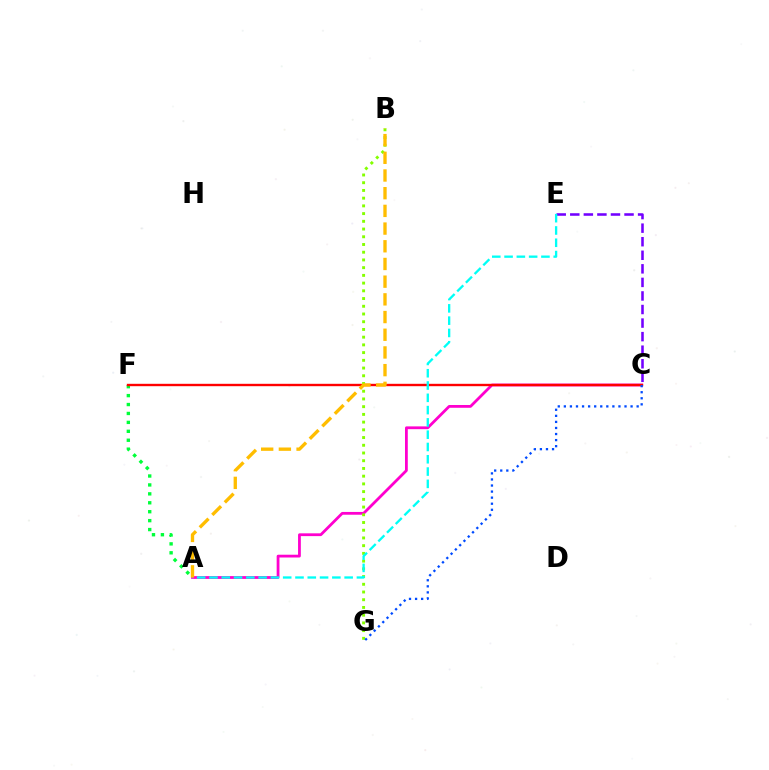{('A', 'C'): [{'color': '#ff00cf', 'line_style': 'solid', 'thickness': 2.01}], ('A', 'F'): [{'color': '#00ff39', 'line_style': 'dotted', 'thickness': 2.43}], ('C', 'E'): [{'color': '#7200ff', 'line_style': 'dashed', 'thickness': 1.84}], ('C', 'F'): [{'color': '#ff0000', 'line_style': 'solid', 'thickness': 1.71}], ('B', 'G'): [{'color': '#84ff00', 'line_style': 'dotted', 'thickness': 2.1}], ('A', 'E'): [{'color': '#00fff6', 'line_style': 'dashed', 'thickness': 1.67}], ('C', 'G'): [{'color': '#004bff', 'line_style': 'dotted', 'thickness': 1.65}], ('A', 'B'): [{'color': '#ffbd00', 'line_style': 'dashed', 'thickness': 2.4}]}